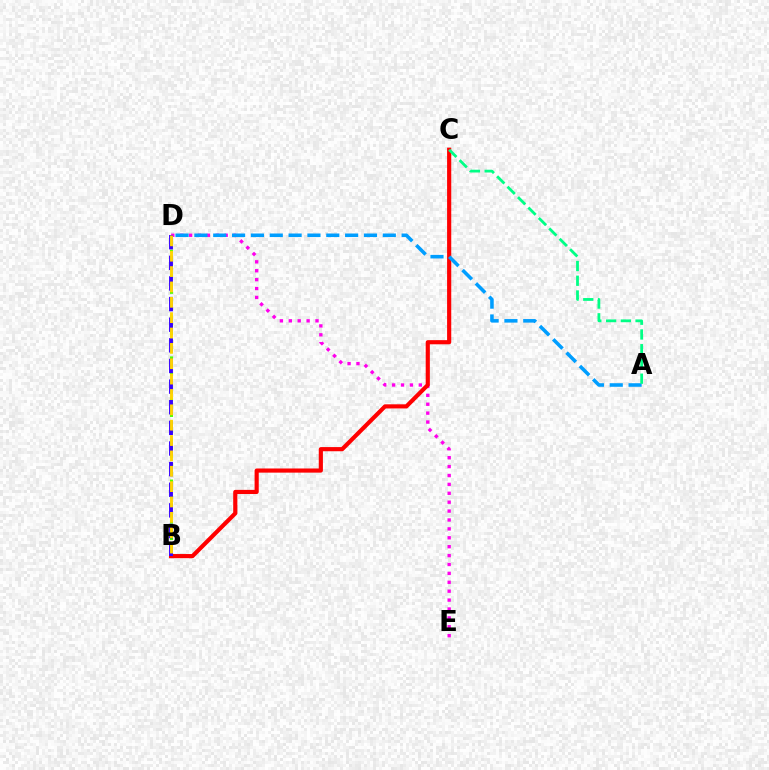{('B', 'D'): [{'color': '#4fff00', 'line_style': 'dotted', 'thickness': 2.23}, {'color': '#3700ff', 'line_style': 'dashed', 'thickness': 2.8}, {'color': '#ffd500', 'line_style': 'dashed', 'thickness': 2.09}], ('D', 'E'): [{'color': '#ff00ed', 'line_style': 'dotted', 'thickness': 2.42}], ('B', 'C'): [{'color': '#ff0000', 'line_style': 'solid', 'thickness': 2.99}], ('A', 'D'): [{'color': '#009eff', 'line_style': 'dashed', 'thickness': 2.56}], ('A', 'C'): [{'color': '#00ff86', 'line_style': 'dashed', 'thickness': 2.0}]}